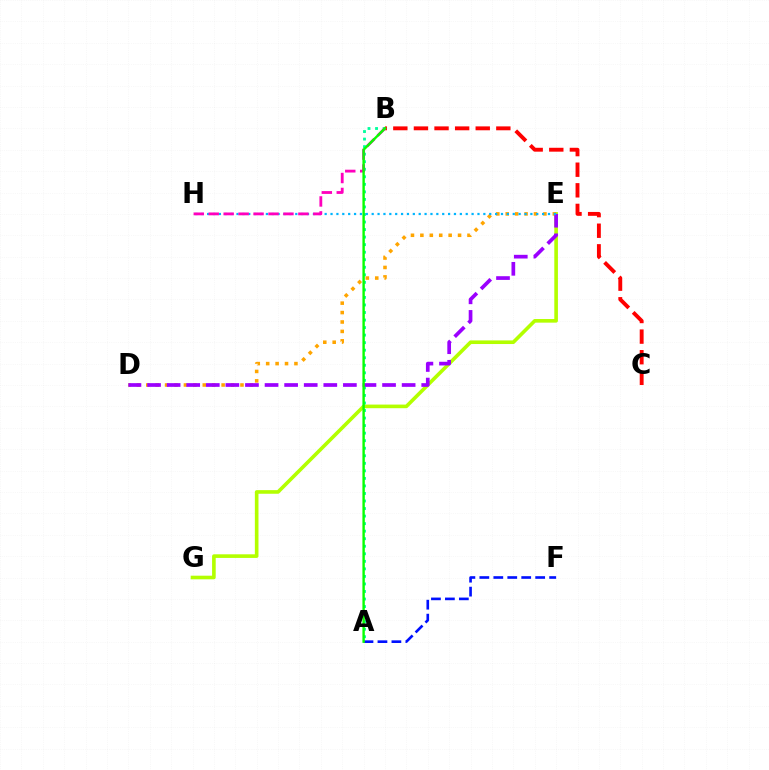{('A', 'F'): [{'color': '#0010ff', 'line_style': 'dashed', 'thickness': 1.9}], ('E', 'G'): [{'color': '#b3ff00', 'line_style': 'solid', 'thickness': 2.61}], ('D', 'E'): [{'color': '#ffa500', 'line_style': 'dotted', 'thickness': 2.56}, {'color': '#9b00ff', 'line_style': 'dashed', 'thickness': 2.66}], ('A', 'B'): [{'color': '#00ff9d', 'line_style': 'dotted', 'thickness': 2.05}, {'color': '#08ff00', 'line_style': 'solid', 'thickness': 1.73}], ('B', 'C'): [{'color': '#ff0000', 'line_style': 'dashed', 'thickness': 2.8}], ('E', 'H'): [{'color': '#00b5ff', 'line_style': 'dotted', 'thickness': 1.6}], ('B', 'H'): [{'color': '#ff00bd', 'line_style': 'dashed', 'thickness': 2.03}]}